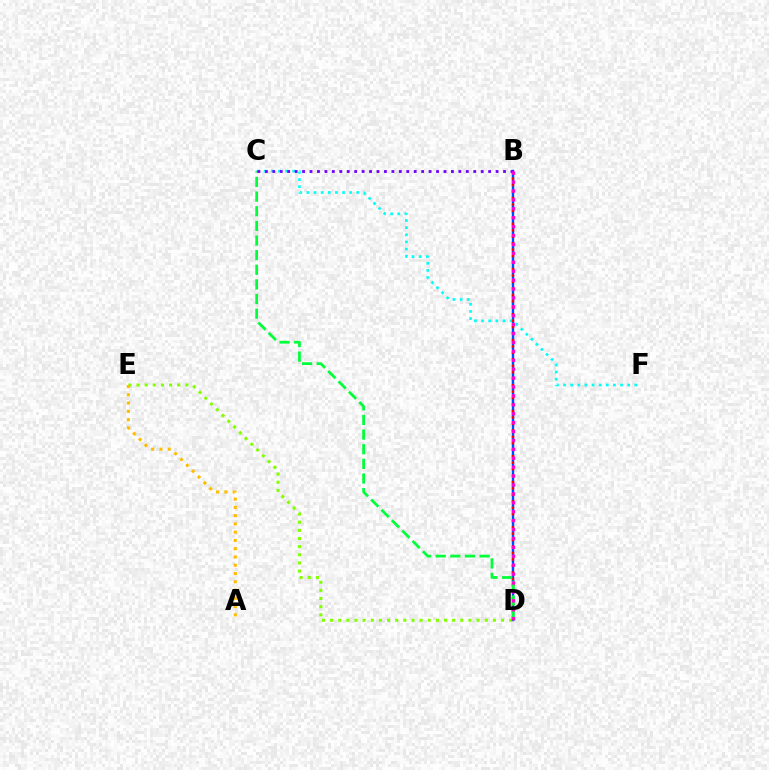{('D', 'E'): [{'color': '#84ff00', 'line_style': 'dotted', 'thickness': 2.21}], ('A', 'E'): [{'color': '#ffbd00', 'line_style': 'dotted', 'thickness': 2.25}], ('B', 'D'): [{'color': '#004bff', 'line_style': 'solid', 'thickness': 1.72}, {'color': '#ff0000', 'line_style': 'dotted', 'thickness': 1.75}, {'color': '#ff00cf', 'line_style': 'dotted', 'thickness': 2.42}], ('C', 'F'): [{'color': '#00fff6', 'line_style': 'dotted', 'thickness': 1.94}], ('C', 'D'): [{'color': '#00ff39', 'line_style': 'dashed', 'thickness': 1.99}], ('B', 'C'): [{'color': '#7200ff', 'line_style': 'dotted', 'thickness': 2.02}]}